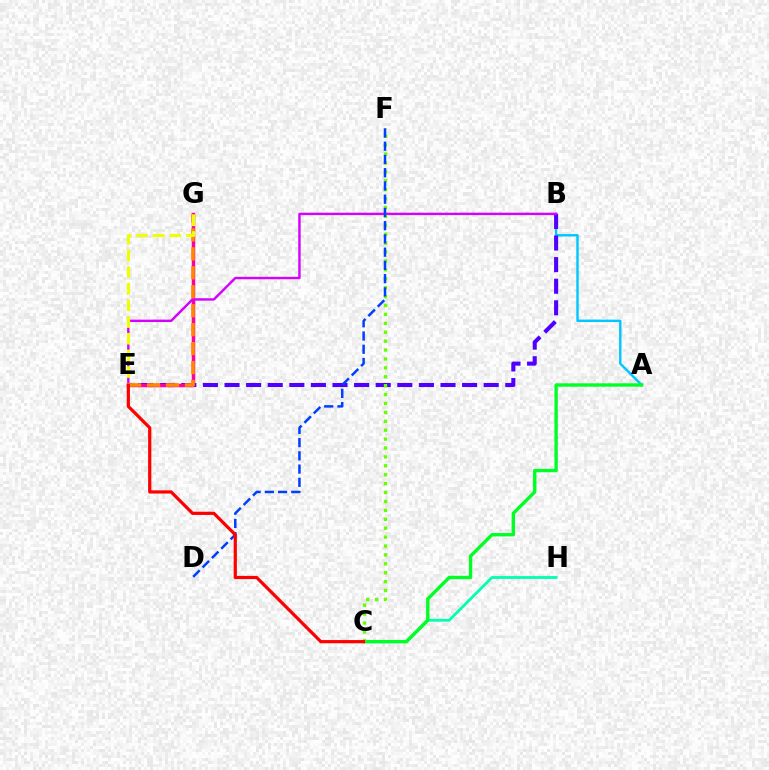{('A', 'B'): [{'color': '#00c7ff', 'line_style': 'solid', 'thickness': 1.74}], ('B', 'E'): [{'color': '#4f00ff', 'line_style': 'dashed', 'thickness': 2.93}, {'color': '#d600ff', 'line_style': 'solid', 'thickness': 1.74}], ('E', 'G'): [{'color': '#ff00a0', 'line_style': 'solid', 'thickness': 2.48}, {'color': '#ff8800', 'line_style': 'dashed', 'thickness': 2.57}, {'color': '#eeff00', 'line_style': 'dashed', 'thickness': 2.27}], ('C', 'H'): [{'color': '#00ffaf', 'line_style': 'solid', 'thickness': 2.01}], ('A', 'C'): [{'color': '#00ff27', 'line_style': 'solid', 'thickness': 2.42}], ('C', 'F'): [{'color': '#66ff00', 'line_style': 'dotted', 'thickness': 2.42}], ('D', 'F'): [{'color': '#003fff', 'line_style': 'dashed', 'thickness': 1.8}], ('C', 'E'): [{'color': '#ff0000', 'line_style': 'solid', 'thickness': 2.31}]}